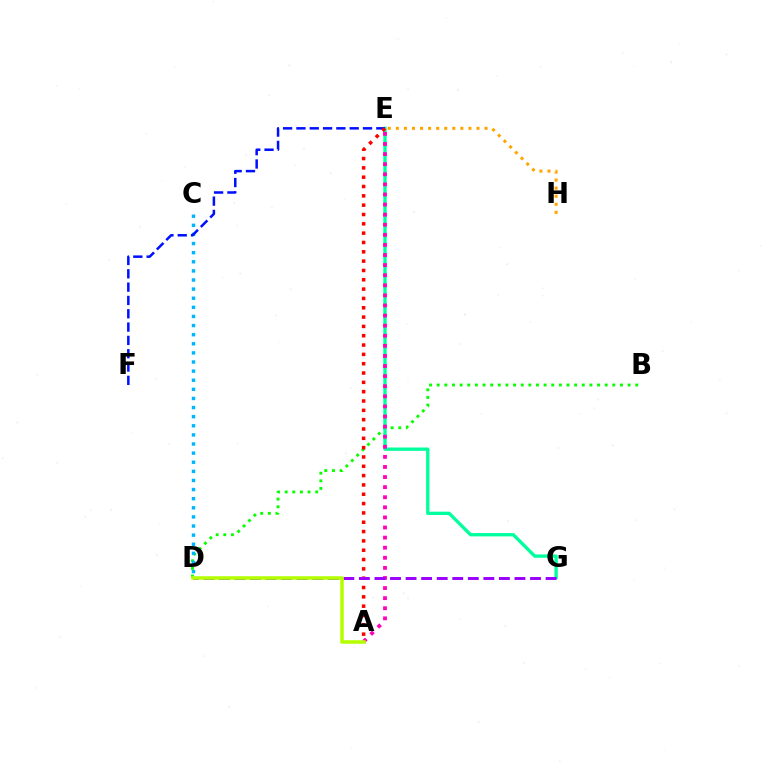{('B', 'D'): [{'color': '#08ff00', 'line_style': 'dotted', 'thickness': 2.07}], ('C', 'D'): [{'color': '#00b5ff', 'line_style': 'dotted', 'thickness': 2.48}], ('E', 'G'): [{'color': '#00ff9d', 'line_style': 'solid', 'thickness': 2.4}], ('E', 'H'): [{'color': '#ffa500', 'line_style': 'dotted', 'thickness': 2.19}], ('A', 'E'): [{'color': '#ff00bd', 'line_style': 'dotted', 'thickness': 2.74}, {'color': '#ff0000', 'line_style': 'dotted', 'thickness': 2.53}], ('E', 'F'): [{'color': '#0010ff', 'line_style': 'dashed', 'thickness': 1.81}], ('D', 'G'): [{'color': '#9b00ff', 'line_style': 'dashed', 'thickness': 2.11}], ('A', 'D'): [{'color': '#b3ff00', 'line_style': 'solid', 'thickness': 2.55}]}